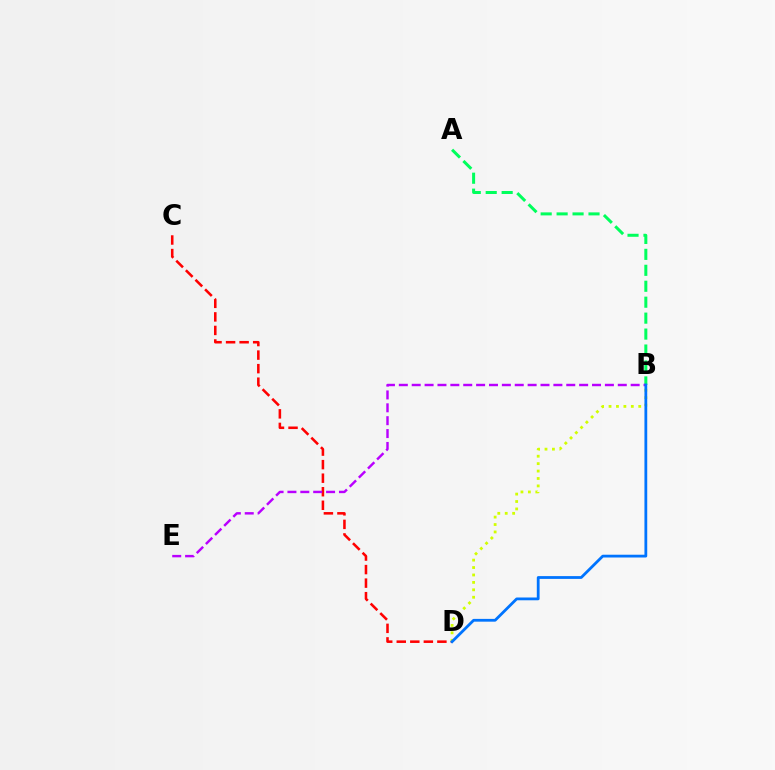{('A', 'B'): [{'color': '#00ff5c', 'line_style': 'dashed', 'thickness': 2.17}], ('C', 'D'): [{'color': '#ff0000', 'line_style': 'dashed', 'thickness': 1.84}], ('B', 'E'): [{'color': '#b900ff', 'line_style': 'dashed', 'thickness': 1.75}], ('B', 'D'): [{'color': '#d1ff00', 'line_style': 'dotted', 'thickness': 2.02}, {'color': '#0074ff', 'line_style': 'solid', 'thickness': 2.01}]}